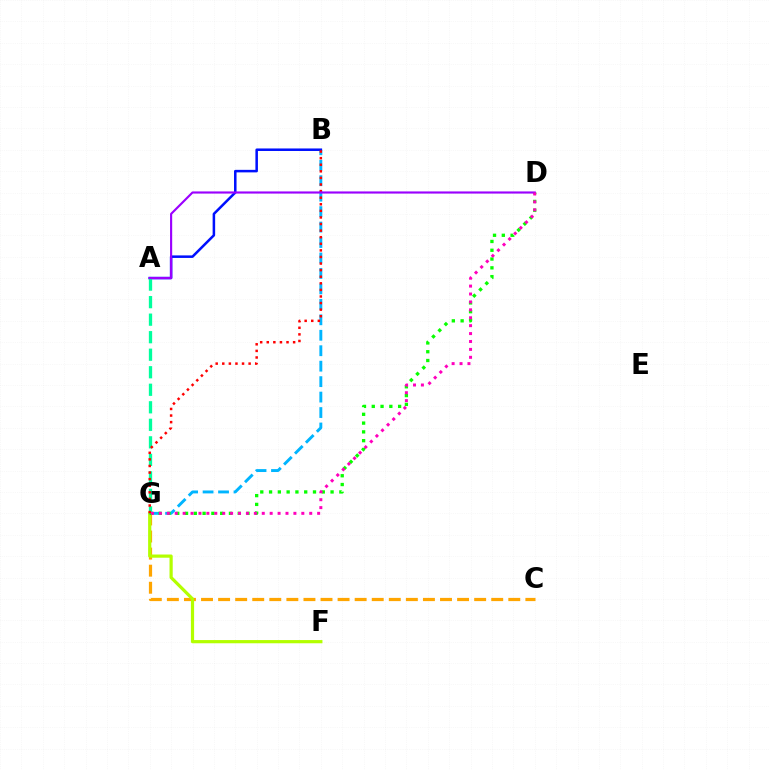{('C', 'G'): [{'color': '#ffa500', 'line_style': 'dashed', 'thickness': 2.32}], ('F', 'G'): [{'color': '#b3ff00', 'line_style': 'solid', 'thickness': 2.3}], ('B', 'G'): [{'color': '#00b5ff', 'line_style': 'dashed', 'thickness': 2.1}, {'color': '#ff0000', 'line_style': 'dotted', 'thickness': 1.79}], ('A', 'B'): [{'color': '#0010ff', 'line_style': 'solid', 'thickness': 1.82}], ('D', 'G'): [{'color': '#08ff00', 'line_style': 'dotted', 'thickness': 2.39}, {'color': '#ff00bd', 'line_style': 'dotted', 'thickness': 2.15}], ('A', 'G'): [{'color': '#00ff9d', 'line_style': 'dashed', 'thickness': 2.38}], ('A', 'D'): [{'color': '#9b00ff', 'line_style': 'solid', 'thickness': 1.54}]}